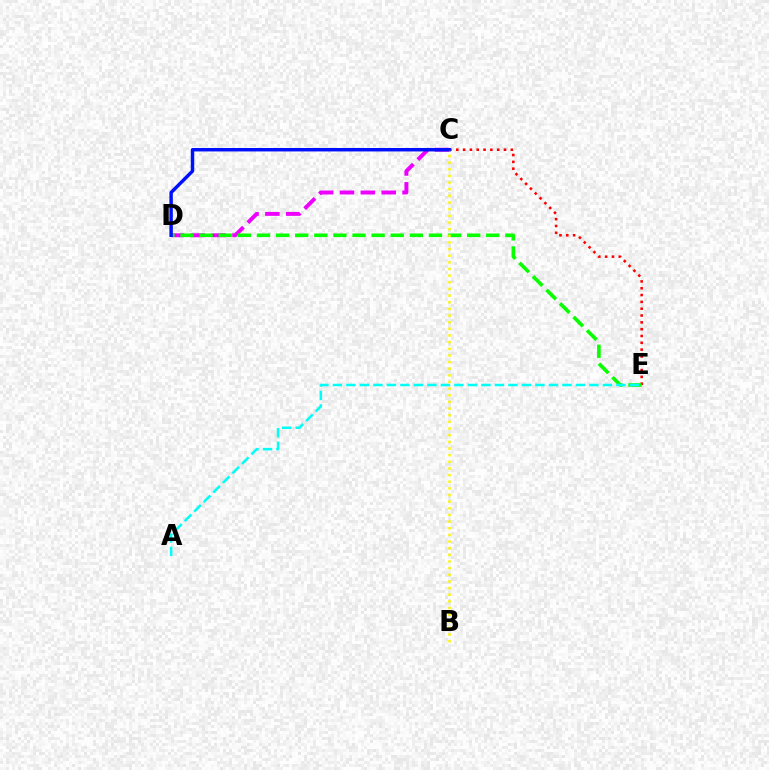{('C', 'E'): [{'color': '#ff0000', 'line_style': 'dotted', 'thickness': 1.85}], ('C', 'D'): [{'color': '#ee00ff', 'line_style': 'dashed', 'thickness': 2.83}, {'color': '#0010ff', 'line_style': 'solid', 'thickness': 2.48}], ('D', 'E'): [{'color': '#08ff00', 'line_style': 'dashed', 'thickness': 2.6}], ('A', 'E'): [{'color': '#00fff6', 'line_style': 'dashed', 'thickness': 1.83}], ('B', 'C'): [{'color': '#fcf500', 'line_style': 'dotted', 'thickness': 1.81}]}